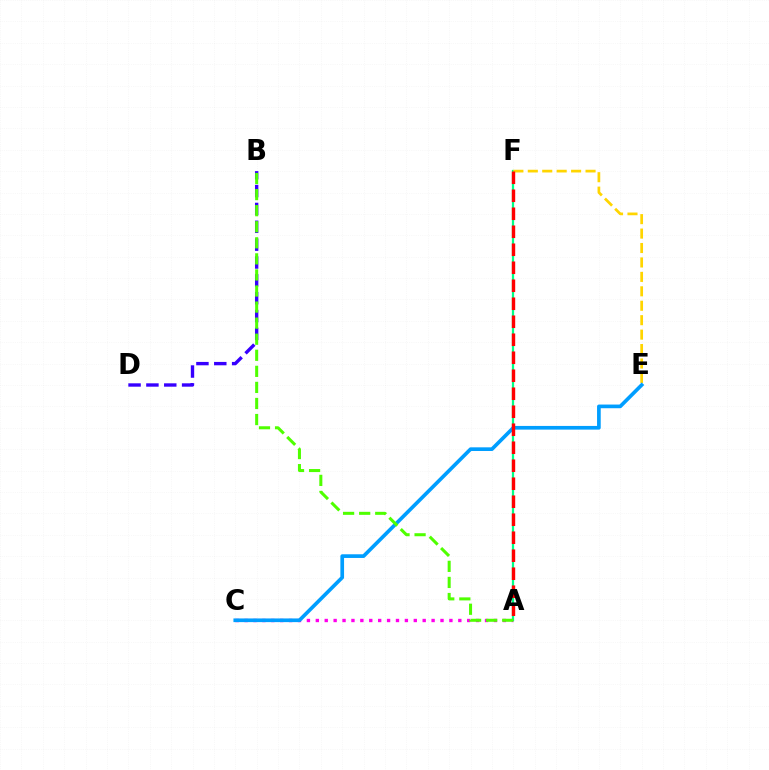{('A', 'C'): [{'color': '#ff00ed', 'line_style': 'dotted', 'thickness': 2.42}], ('B', 'D'): [{'color': '#3700ff', 'line_style': 'dashed', 'thickness': 2.43}], ('A', 'F'): [{'color': '#00ff86', 'line_style': 'solid', 'thickness': 1.62}, {'color': '#ff0000', 'line_style': 'dashed', 'thickness': 2.44}], ('E', 'F'): [{'color': '#ffd500', 'line_style': 'dashed', 'thickness': 1.96}], ('C', 'E'): [{'color': '#009eff', 'line_style': 'solid', 'thickness': 2.65}], ('A', 'B'): [{'color': '#4fff00', 'line_style': 'dashed', 'thickness': 2.18}]}